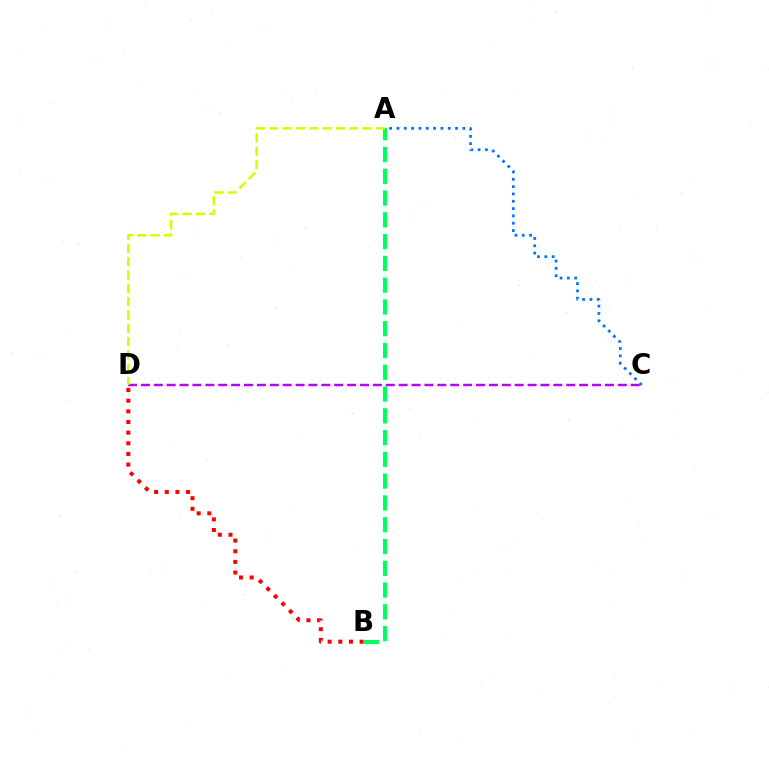{('C', 'D'): [{'color': '#b900ff', 'line_style': 'dashed', 'thickness': 1.75}], ('A', 'B'): [{'color': '#00ff5c', 'line_style': 'dashed', 'thickness': 2.96}], ('A', 'D'): [{'color': '#d1ff00', 'line_style': 'dashed', 'thickness': 1.81}], ('A', 'C'): [{'color': '#0074ff', 'line_style': 'dotted', 'thickness': 1.99}], ('B', 'D'): [{'color': '#ff0000', 'line_style': 'dotted', 'thickness': 2.89}]}